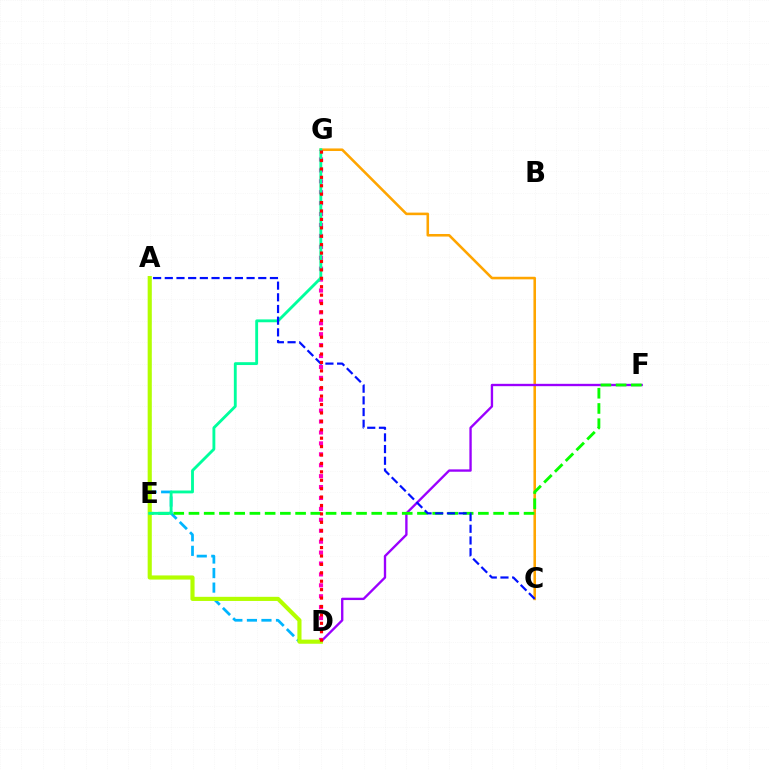{('C', 'G'): [{'color': '#ffa500', 'line_style': 'solid', 'thickness': 1.85}], ('D', 'F'): [{'color': '#9b00ff', 'line_style': 'solid', 'thickness': 1.69}], ('D', 'G'): [{'color': '#ff00bd', 'line_style': 'dotted', 'thickness': 2.97}, {'color': '#ff0000', 'line_style': 'dotted', 'thickness': 2.29}], ('A', 'D'): [{'color': '#00b5ff', 'line_style': 'dashed', 'thickness': 1.98}, {'color': '#b3ff00', 'line_style': 'solid', 'thickness': 2.98}], ('E', 'F'): [{'color': '#08ff00', 'line_style': 'dashed', 'thickness': 2.07}], ('E', 'G'): [{'color': '#00ff9d', 'line_style': 'solid', 'thickness': 2.06}], ('A', 'C'): [{'color': '#0010ff', 'line_style': 'dashed', 'thickness': 1.59}]}